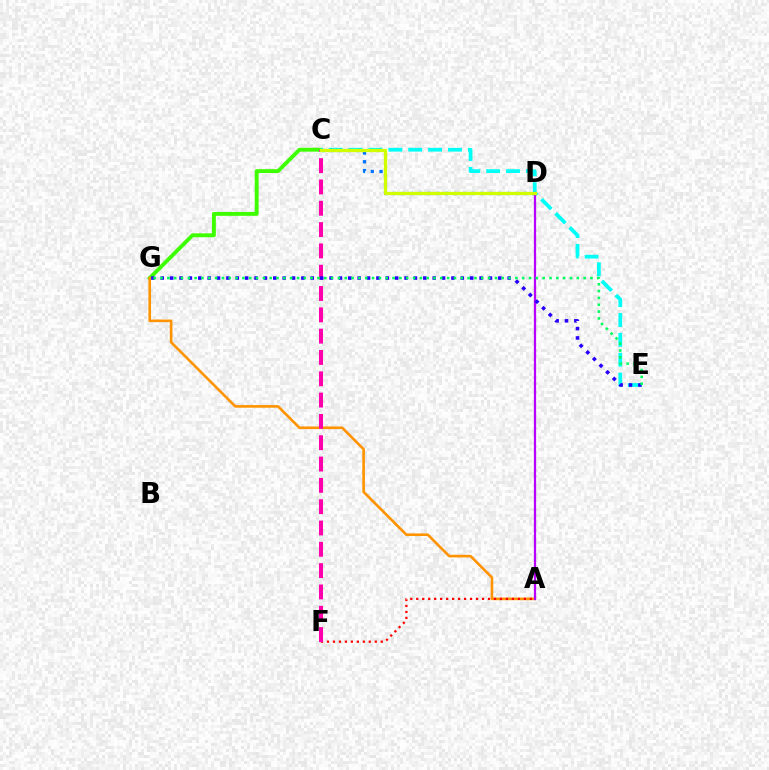{('C', 'G'): [{'color': '#3dff00', 'line_style': 'solid', 'thickness': 2.79}], ('A', 'G'): [{'color': '#ff9400', 'line_style': 'solid', 'thickness': 1.89}], ('C', 'E'): [{'color': '#00fff6', 'line_style': 'dashed', 'thickness': 2.7}], ('C', 'D'): [{'color': '#0074ff', 'line_style': 'dotted', 'thickness': 2.38}, {'color': '#d1ff00', 'line_style': 'solid', 'thickness': 2.39}], ('A', 'D'): [{'color': '#b900ff', 'line_style': 'solid', 'thickness': 1.62}], ('A', 'F'): [{'color': '#ff0000', 'line_style': 'dotted', 'thickness': 1.62}], ('C', 'F'): [{'color': '#ff00ac', 'line_style': 'dashed', 'thickness': 2.9}], ('E', 'G'): [{'color': '#2500ff', 'line_style': 'dotted', 'thickness': 2.55}, {'color': '#00ff5c', 'line_style': 'dotted', 'thickness': 1.85}]}